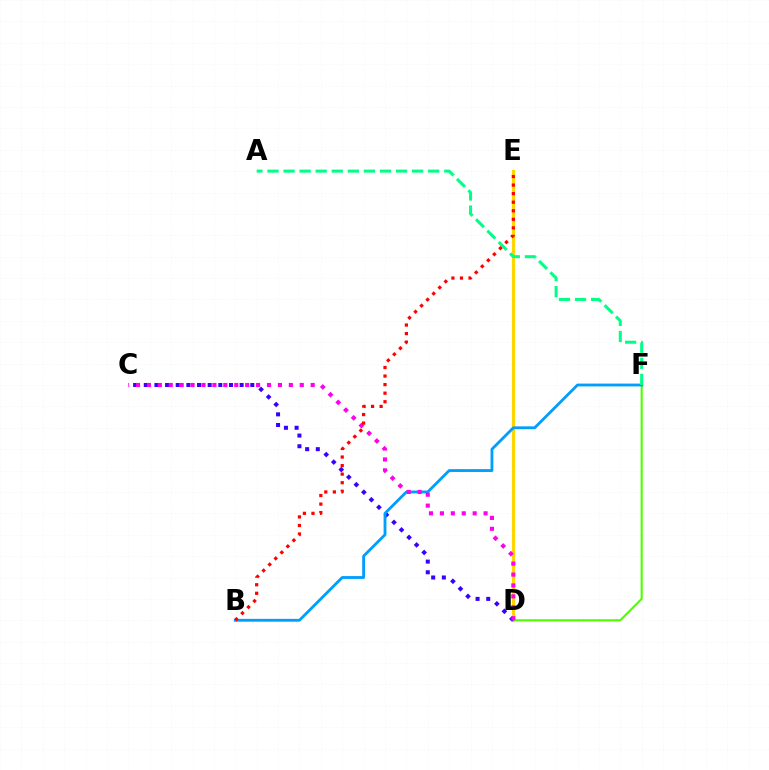{('D', 'E'): [{'color': '#ffd500', 'line_style': 'solid', 'thickness': 2.29}], ('D', 'F'): [{'color': '#4fff00', 'line_style': 'solid', 'thickness': 1.52}], ('C', 'D'): [{'color': '#3700ff', 'line_style': 'dotted', 'thickness': 2.89}, {'color': '#ff00ed', 'line_style': 'dotted', 'thickness': 2.97}], ('B', 'F'): [{'color': '#009eff', 'line_style': 'solid', 'thickness': 2.04}], ('A', 'F'): [{'color': '#00ff86', 'line_style': 'dashed', 'thickness': 2.18}], ('B', 'E'): [{'color': '#ff0000', 'line_style': 'dotted', 'thickness': 2.32}]}